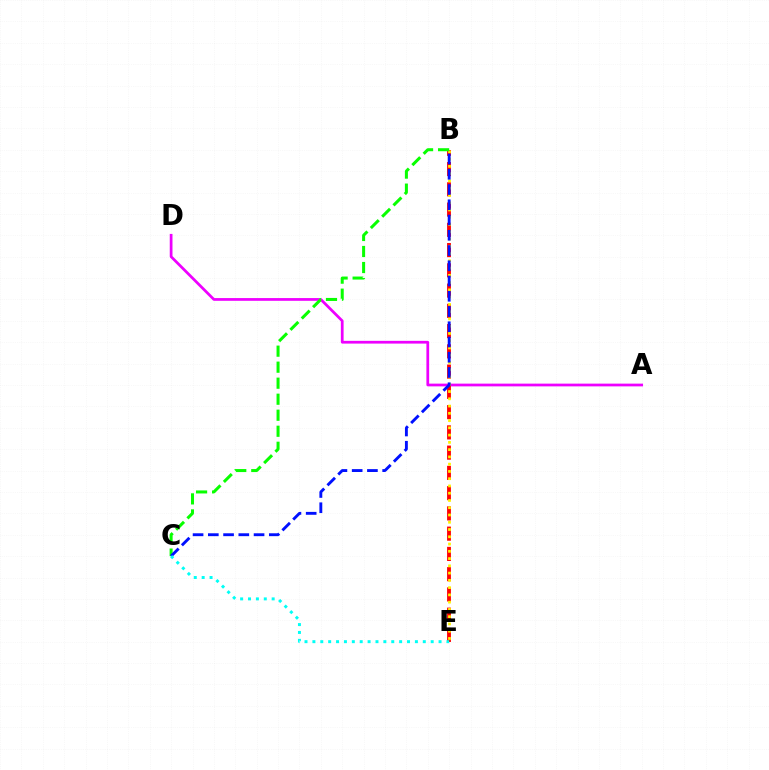{('A', 'D'): [{'color': '#ee00ff', 'line_style': 'solid', 'thickness': 1.97}], ('B', 'E'): [{'color': '#ff0000', 'line_style': 'dashed', 'thickness': 2.75}, {'color': '#fcf500', 'line_style': 'dotted', 'thickness': 1.97}], ('B', 'C'): [{'color': '#08ff00', 'line_style': 'dashed', 'thickness': 2.18}, {'color': '#0010ff', 'line_style': 'dashed', 'thickness': 2.07}], ('C', 'E'): [{'color': '#00fff6', 'line_style': 'dotted', 'thickness': 2.14}]}